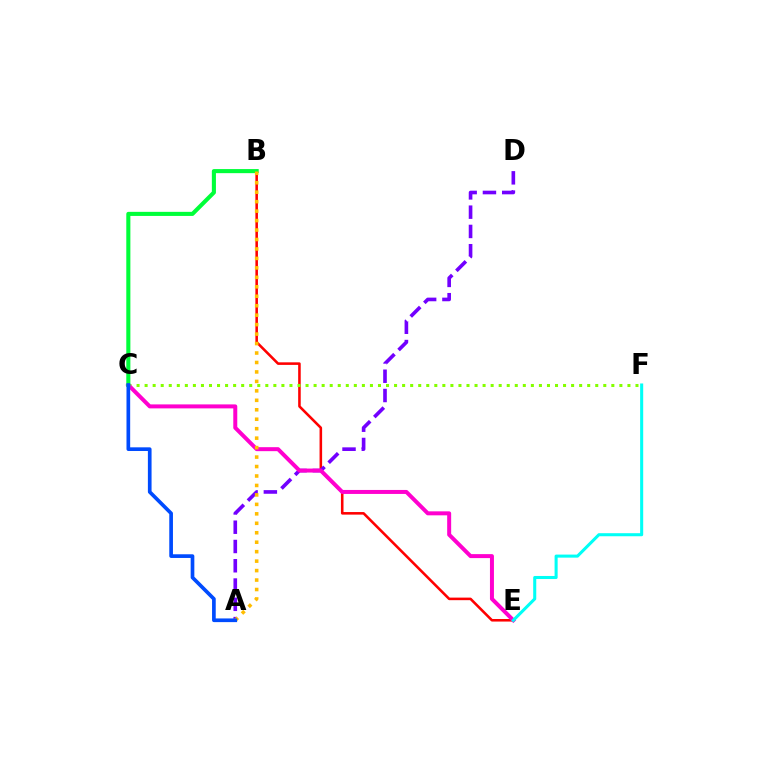{('B', 'E'): [{'color': '#ff0000', 'line_style': 'solid', 'thickness': 1.85}], ('C', 'F'): [{'color': '#84ff00', 'line_style': 'dotted', 'thickness': 2.19}], ('A', 'D'): [{'color': '#7200ff', 'line_style': 'dashed', 'thickness': 2.62}], ('C', 'E'): [{'color': '#ff00cf', 'line_style': 'solid', 'thickness': 2.87}], ('B', 'C'): [{'color': '#00ff39', 'line_style': 'solid', 'thickness': 2.94}], ('A', 'B'): [{'color': '#ffbd00', 'line_style': 'dotted', 'thickness': 2.57}], ('E', 'F'): [{'color': '#00fff6', 'line_style': 'solid', 'thickness': 2.2}], ('A', 'C'): [{'color': '#004bff', 'line_style': 'solid', 'thickness': 2.65}]}